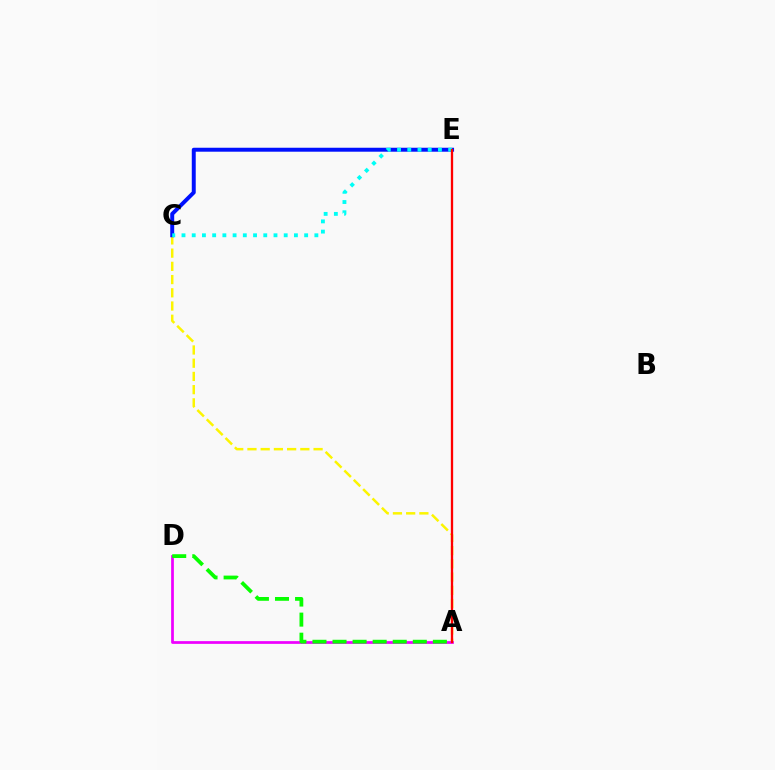{('A', 'C'): [{'color': '#fcf500', 'line_style': 'dashed', 'thickness': 1.8}], ('C', 'E'): [{'color': '#0010ff', 'line_style': 'solid', 'thickness': 2.84}, {'color': '#00fff6', 'line_style': 'dotted', 'thickness': 2.78}], ('A', 'D'): [{'color': '#ee00ff', 'line_style': 'solid', 'thickness': 1.97}, {'color': '#08ff00', 'line_style': 'dashed', 'thickness': 2.73}], ('A', 'E'): [{'color': '#ff0000', 'line_style': 'solid', 'thickness': 1.66}]}